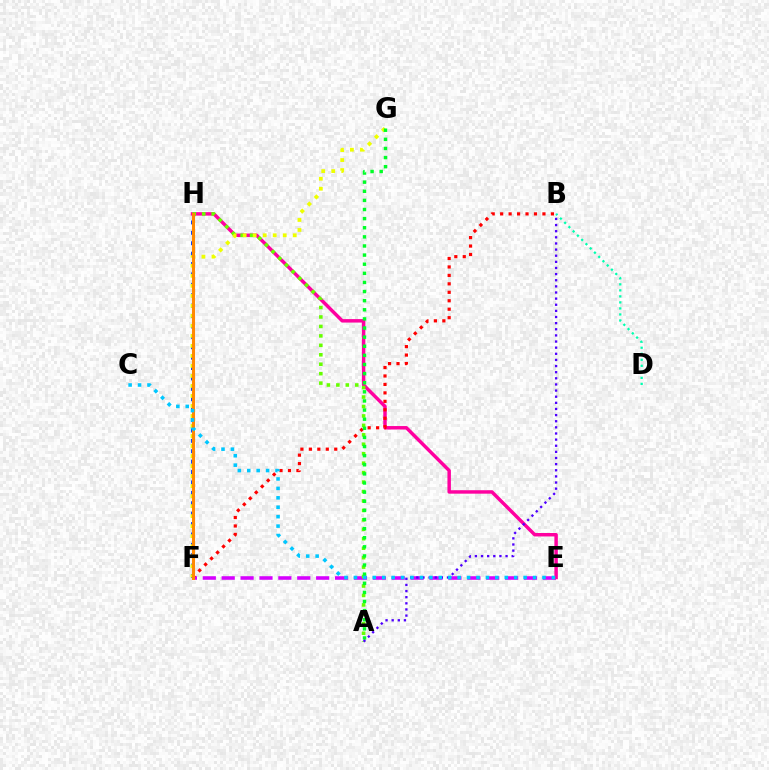{('F', 'H'): [{'color': '#003fff', 'line_style': 'dotted', 'thickness': 2.83}, {'color': '#ff8800', 'line_style': 'solid', 'thickness': 2.21}], ('E', 'F'): [{'color': '#d600ff', 'line_style': 'dashed', 'thickness': 2.57}], ('E', 'H'): [{'color': '#ff00a0', 'line_style': 'solid', 'thickness': 2.49}], ('A', 'H'): [{'color': '#66ff00', 'line_style': 'dotted', 'thickness': 2.57}], ('B', 'F'): [{'color': '#ff0000', 'line_style': 'dotted', 'thickness': 2.3}], ('F', 'G'): [{'color': '#eeff00', 'line_style': 'dotted', 'thickness': 2.72}], ('A', 'G'): [{'color': '#00ff27', 'line_style': 'dotted', 'thickness': 2.48}], ('B', 'D'): [{'color': '#00ffaf', 'line_style': 'dotted', 'thickness': 1.64}], ('A', 'B'): [{'color': '#4f00ff', 'line_style': 'dotted', 'thickness': 1.67}], ('C', 'E'): [{'color': '#00c7ff', 'line_style': 'dotted', 'thickness': 2.56}]}